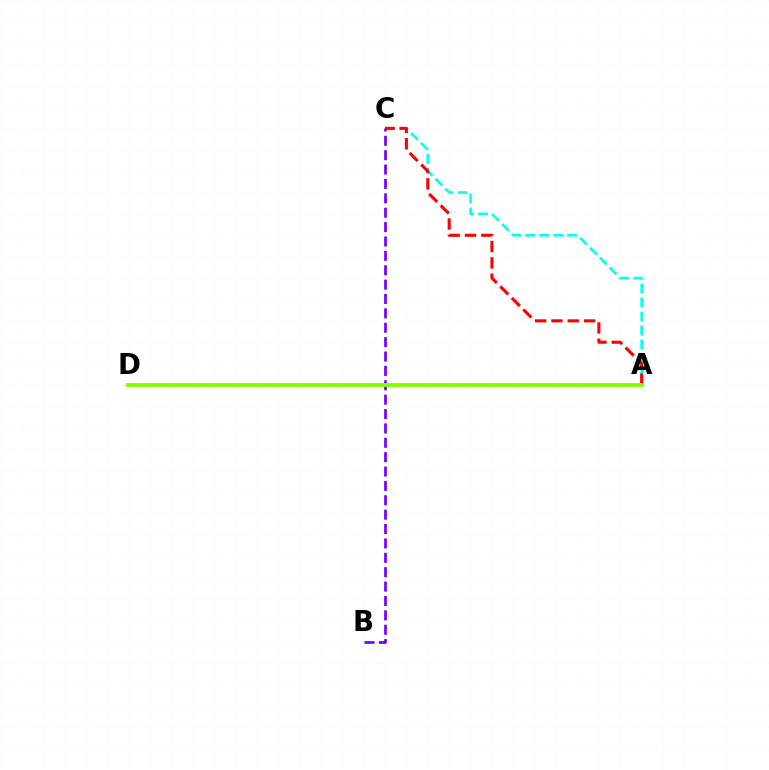{('A', 'C'): [{'color': '#00fff6', 'line_style': 'dashed', 'thickness': 1.9}, {'color': '#ff0000', 'line_style': 'dashed', 'thickness': 2.22}], ('B', 'C'): [{'color': '#7200ff', 'line_style': 'dashed', 'thickness': 1.95}], ('A', 'D'): [{'color': '#84ff00', 'line_style': 'solid', 'thickness': 2.8}]}